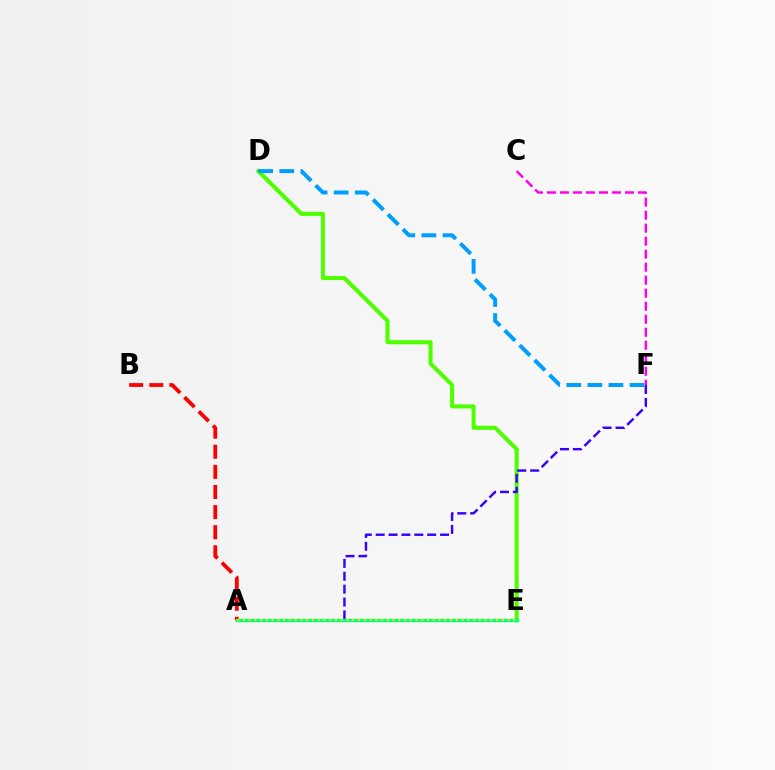{('C', 'F'): [{'color': '#ff00ed', 'line_style': 'dashed', 'thickness': 1.77}], ('D', 'E'): [{'color': '#4fff00', 'line_style': 'solid', 'thickness': 2.92}], ('A', 'B'): [{'color': '#ff0000', 'line_style': 'dashed', 'thickness': 2.73}], ('A', 'F'): [{'color': '#3700ff', 'line_style': 'dashed', 'thickness': 1.75}], ('A', 'E'): [{'color': '#00ff86', 'line_style': 'solid', 'thickness': 2.46}, {'color': '#ffd500', 'line_style': 'dotted', 'thickness': 1.56}], ('D', 'F'): [{'color': '#009eff', 'line_style': 'dashed', 'thickness': 2.86}]}